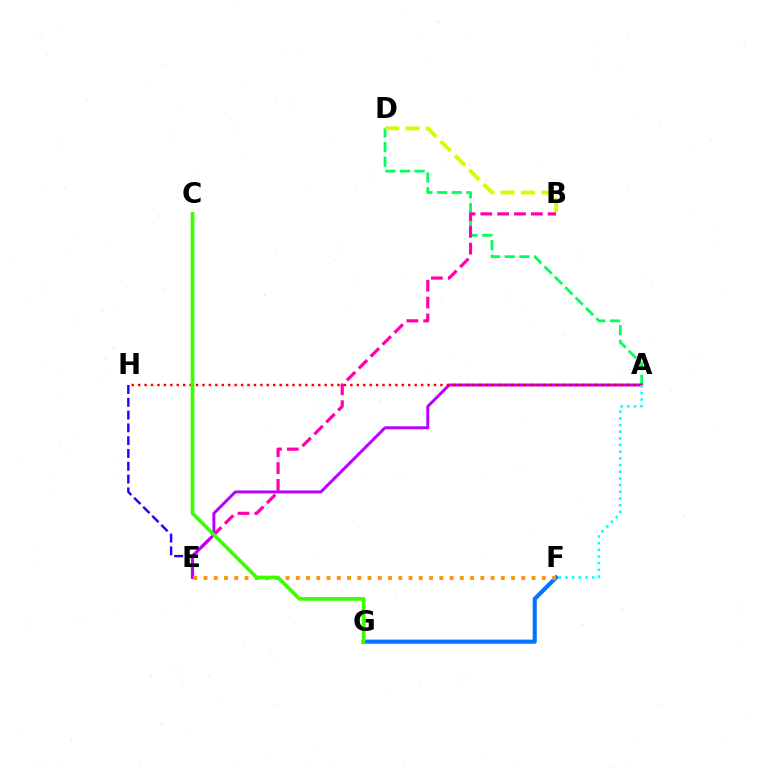{('A', 'D'): [{'color': '#00ff5c', 'line_style': 'dashed', 'thickness': 1.99}], ('E', 'H'): [{'color': '#2500ff', 'line_style': 'dashed', 'thickness': 1.74}], ('B', 'E'): [{'color': '#ff00ac', 'line_style': 'dashed', 'thickness': 2.29}], ('F', 'G'): [{'color': '#0074ff', 'line_style': 'solid', 'thickness': 2.95}], ('A', 'E'): [{'color': '#b900ff', 'line_style': 'solid', 'thickness': 2.13}], ('A', 'H'): [{'color': '#ff0000', 'line_style': 'dotted', 'thickness': 1.75}], ('E', 'F'): [{'color': '#ff9400', 'line_style': 'dotted', 'thickness': 2.79}], ('B', 'D'): [{'color': '#d1ff00', 'line_style': 'dashed', 'thickness': 2.76}], ('A', 'F'): [{'color': '#00fff6', 'line_style': 'dotted', 'thickness': 1.82}], ('C', 'G'): [{'color': '#3dff00', 'line_style': 'solid', 'thickness': 2.67}]}